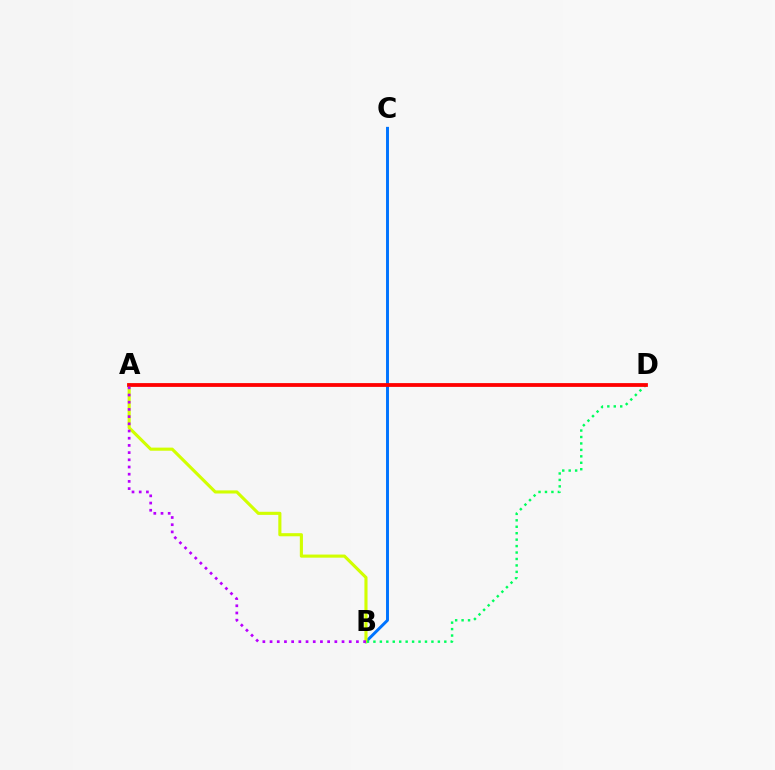{('B', 'C'): [{'color': '#0074ff', 'line_style': 'solid', 'thickness': 2.12}], ('A', 'B'): [{'color': '#d1ff00', 'line_style': 'solid', 'thickness': 2.24}, {'color': '#b900ff', 'line_style': 'dotted', 'thickness': 1.96}], ('B', 'D'): [{'color': '#00ff5c', 'line_style': 'dotted', 'thickness': 1.75}], ('A', 'D'): [{'color': '#ff0000', 'line_style': 'solid', 'thickness': 2.73}]}